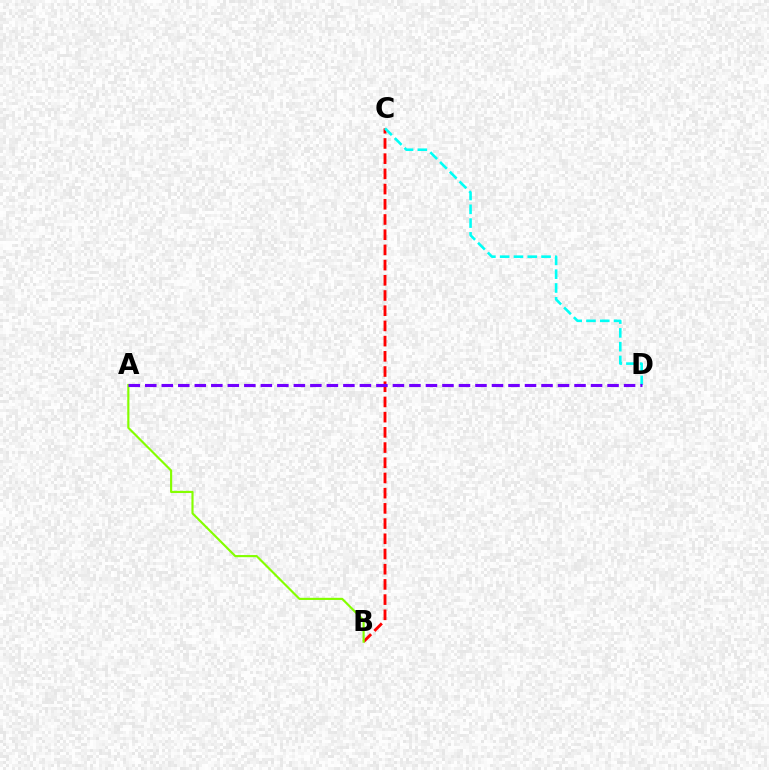{('B', 'C'): [{'color': '#ff0000', 'line_style': 'dashed', 'thickness': 2.07}], ('A', 'B'): [{'color': '#84ff00', 'line_style': 'solid', 'thickness': 1.55}], ('C', 'D'): [{'color': '#00fff6', 'line_style': 'dashed', 'thickness': 1.87}], ('A', 'D'): [{'color': '#7200ff', 'line_style': 'dashed', 'thickness': 2.24}]}